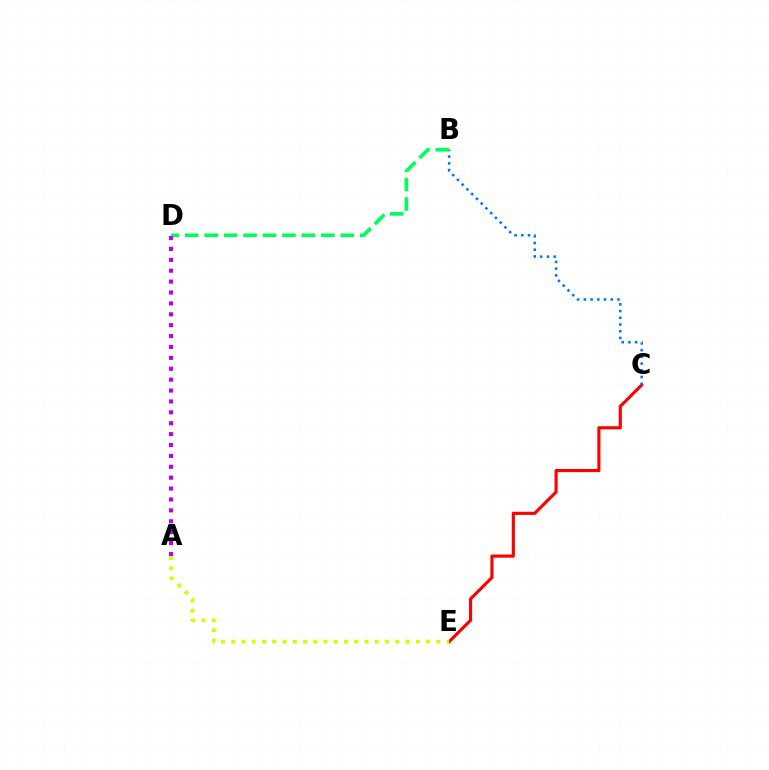{('C', 'E'): [{'color': '#ff0000', 'line_style': 'solid', 'thickness': 2.25}], ('B', 'C'): [{'color': '#0074ff', 'line_style': 'dotted', 'thickness': 1.83}], ('A', 'E'): [{'color': '#d1ff00', 'line_style': 'dotted', 'thickness': 2.78}], ('B', 'D'): [{'color': '#00ff5c', 'line_style': 'dashed', 'thickness': 2.64}], ('A', 'D'): [{'color': '#b900ff', 'line_style': 'dotted', 'thickness': 2.96}]}